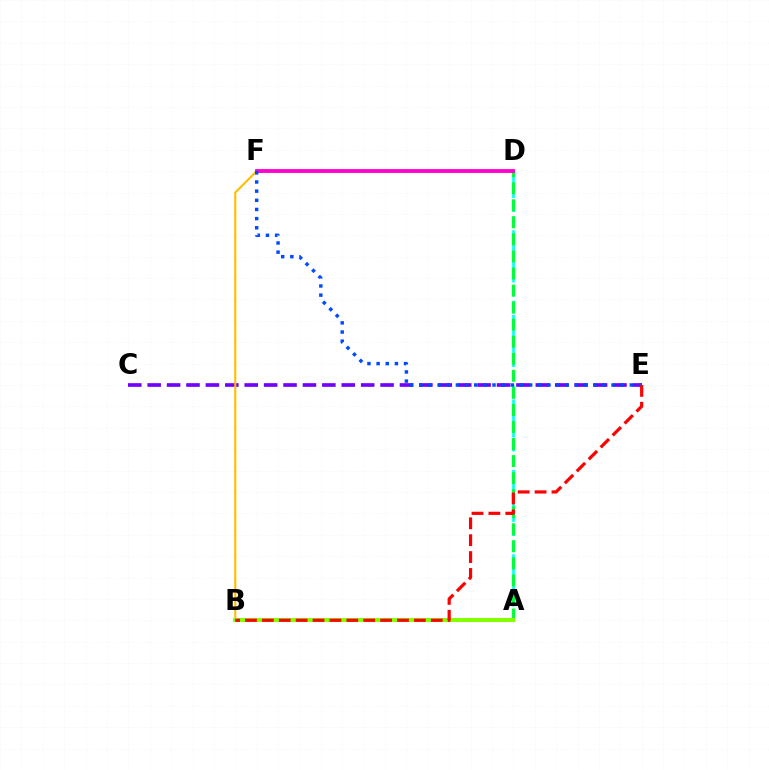{('C', 'E'): [{'color': '#7200ff', 'line_style': 'dashed', 'thickness': 2.64}], ('A', 'D'): [{'color': '#00fff6', 'line_style': 'dashed', 'thickness': 1.91}, {'color': '#00ff39', 'line_style': 'dashed', 'thickness': 2.32}], ('B', 'F'): [{'color': '#ffbd00', 'line_style': 'solid', 'thickness': 1.52}], ('A', 'B'): [{'color': '#84ff00', 'line_style': 'solid', 'thickness': 2.94}], ('D', 'F'): [{'color': '#ff00cf', 'line_style': 'solid', 'thickness': 2.77}], ('E', 'F'): [{'color': '#004bff', 'line_style': 'dotted', 'thickness': 2.49}], ('B', 'E'): [{'color': '#ff0000', 'line_style': 'dashed', 'thickness': 2.29}]}